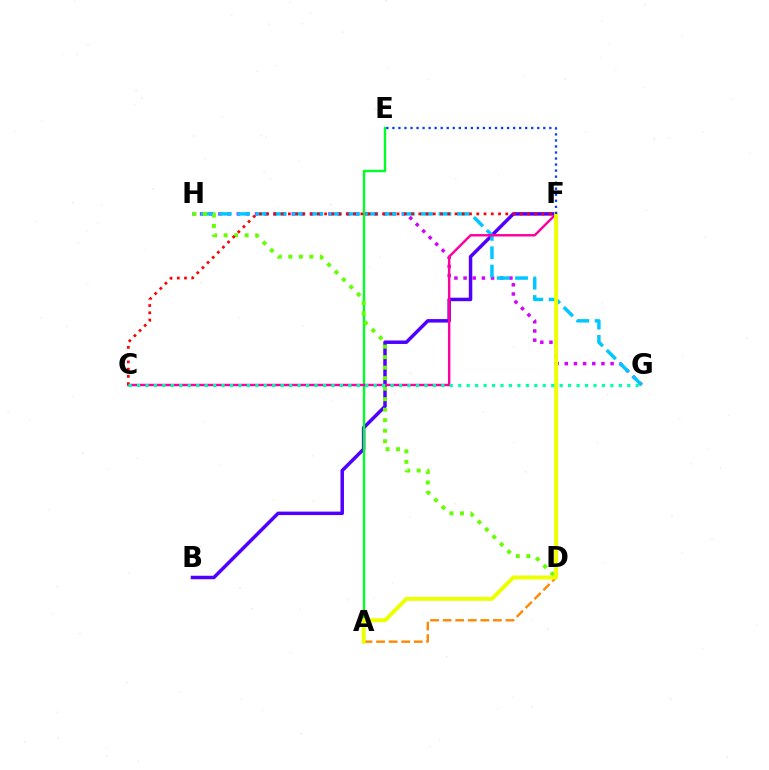{('B', 'F'): [{'color': '#4f00ff', 'line_style': 'solid', 'thickness': 2.51}], ('G', 'H'): [{'color': '#d600ff', 'line_style': 'dotted', 'thickness': 2.49}, {'color': '#00c7ff', 'line_style': 'dashed', 'thickness': 2.49}], ('A', 'E'): [{'color': '#00ff27', 'line_style': 'solid', 'thickness': 1.71}], ('A', 'D'): [{'color': '#ff8800', 'line_style': 'dashed', 'thickness': 1.71}], ('D', 'H'): [{'color': '#66ff00', 'line_style': 'dotted', 'thickness': 2.85}], ('C', 'F'): [{'color': '#ff00a0', 'line_style': 'solid', 'thickness': 1.75}, {'color': '#ff0000', 'line_style': 'dotted', 'thickness': 1.97}], ('A', 'F'): [{'color': '#eeff00', 'line_style': 'solid', 'thickness': 2.84}], ('C', 'G'): [{'color': '#00ffaf', 'line_style': 'dotted', 'thickness': 2.3}], ('E', 'F'): [{'color': '#003fff', 'line_style': 'dotted', 'thickness': 1.64}]}